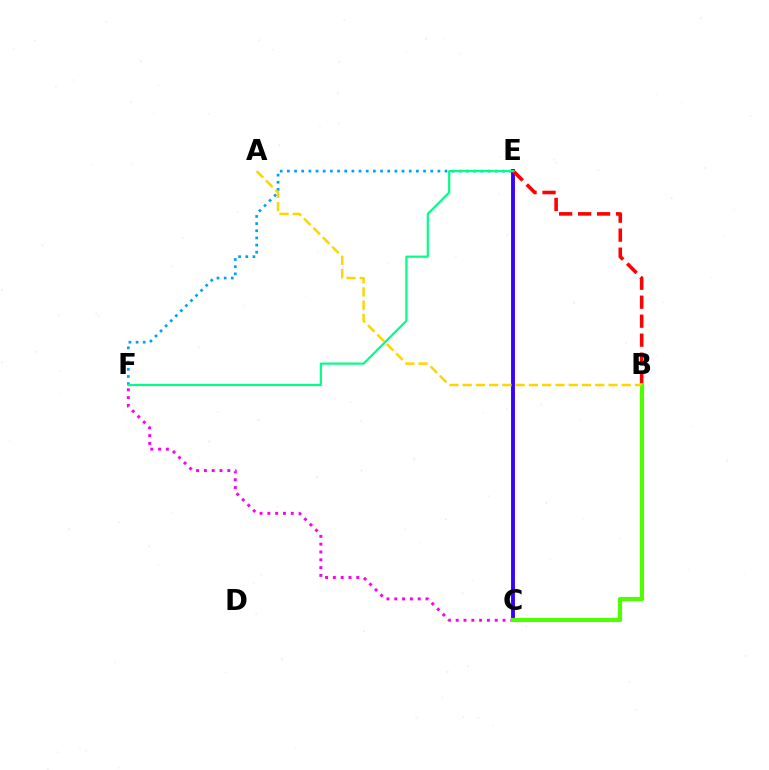{('C', 'F'): [{'color': '#ff00ed', 'line_style': 'dotted', 'thickness': 2.12}], ('E', 'F'): [{'color': '#009eff', 'line_style': 'dotted', 'thickness': 1.95}, {'color': '#00ff86', 'line_style': 'solid', 'thickness': 1.57}], ('C', 'E'): [{'color': '#3700ff', 'line_style': 'solid', 'thickness': 2.79}], ('B', 'E'): [{'color': '#ff0000', 'line_style': 'dashed', 'thickness': 2.58}], ('B', 'C'): [{'color': '#4fff00', 'line_style': 'solid', 'thickness': 2.98}], ('A', 'B'): [{'color': '#ffd500', 'line_style': 'dashed', 'thickness': 1.8}]}